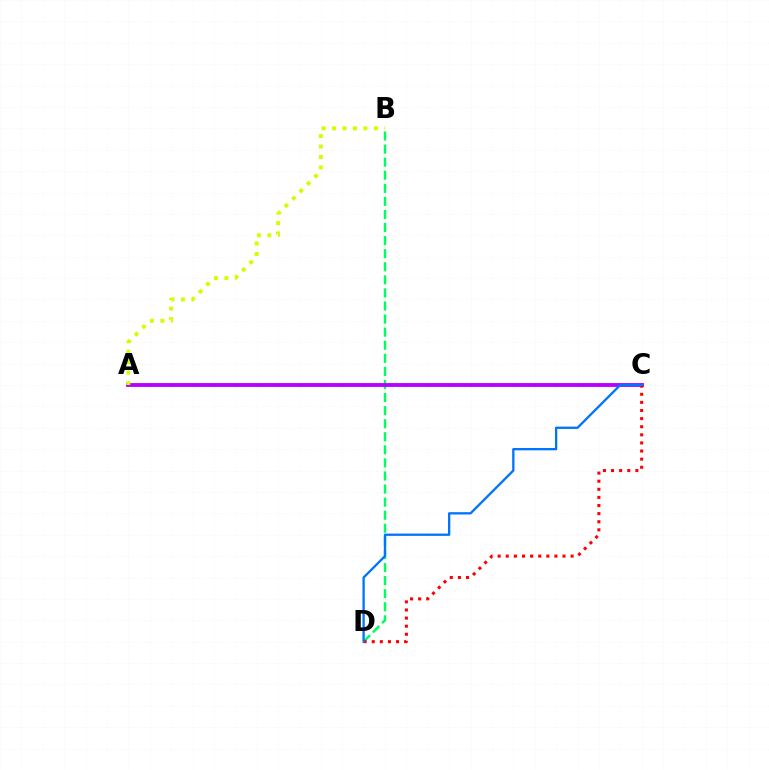{('B', 'D'): [{'color': '#00ff5c', 'line_style': 'dashed', 'thickness': 1.78}], ('A', 'C'): [{'color': '#b900ff', 'line_style': 'solid', 'thickness': 2.78}], ('C', 'D'): [{'color': '#ff0000', 'line_style': 'dotted', 'thickness': 2.2}, {'color': '#0074ff', 'line_style': 'solid', 'thickness': 1.67}], ('A', 'B'): [{'color': '#d1ff00', 'line_style': 'dotted', 'thickness': 2.84}]}